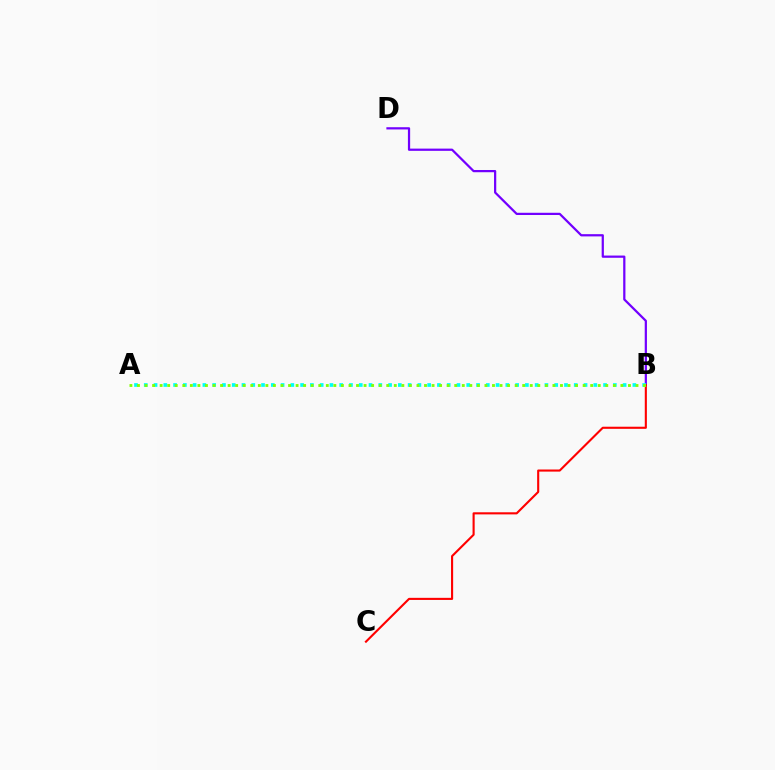{('B', 'D'): [{'color': '#7200ff', 'line_style': 'solid', 'thickness': 1.61}], ('B', 'C'): [{'color': '#ff0000', 'line_style': 'solid', 'thickness': 1.52}], ('A', 'B'): [{'color': '#00fff6', 'line_style': 'dotted', 'thickness': 2.66}, {'color': '#84ff00', 'line_style': 'dotted', 'thickness': 2.05}]}